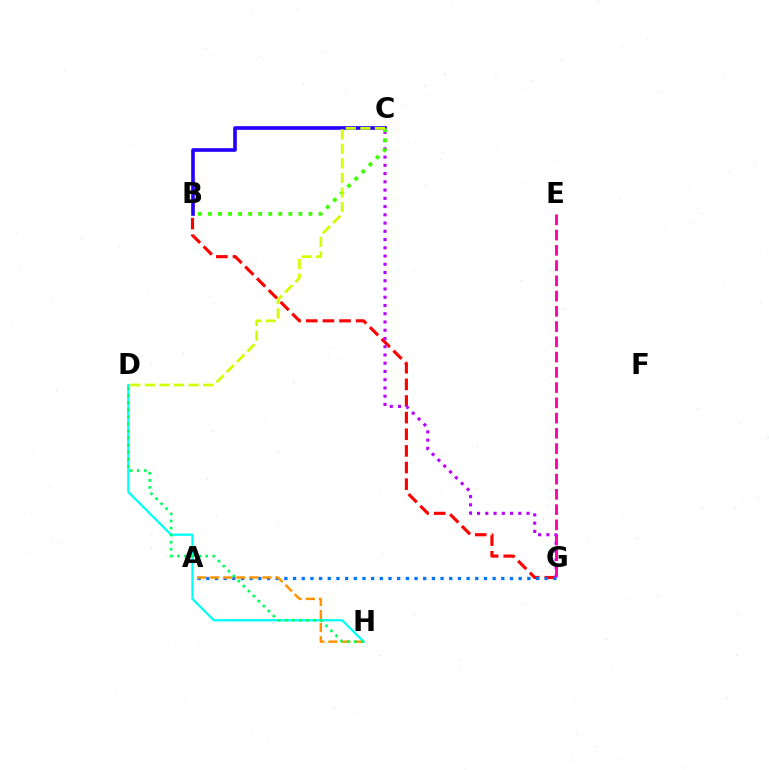{('B', 'G'): [{'color': '#ff0000', 'line_style': 'dashed', 'thickness': 2.26}], ('A', 'G'): [{'color': '#0074ff', 'line_style': 'dotted', 'thickness': 2.36}], ('B', 'C'): [{'color': '#2500ff', 'line_style': 'solid', 'thickness': 2.61}, {'color': '#3dff00', 'line_style': 'dotted', 'thickness': 2.73}], ('A', 'H'): [{'color': '#ff9400', 'line_style': 'dashed', 'thickness': 1.78}], ('D', 'H'): [{'color': '#00fff6', 'line_style': 'solid', 'thickness': 1.63}, {'color': '#00ff5c', 'line_style': 'dotted', 'thickness': 1.92}], ('C', 'G'): [{'color': '#b900ff', 'line_style': 'dotted', 'thickness': 2.24}], ('C', 'D'): [{'color': '#d1ff00', 'line_style': 'dashed', 'thickness': 1.98}], ('E', 'G'): [{'color': '#ff00ac', 'line_style': 'dashed', 'thickness': 2.07}]}